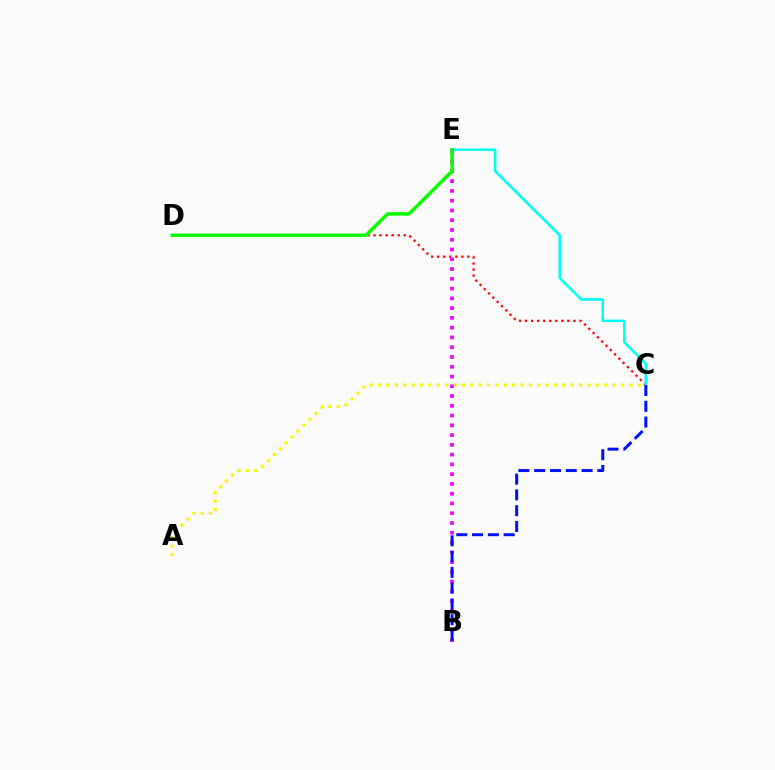{('C', 'D'): [{'color': '#ff0000', 'line_style': 'dotted', 'thickness': 1.64}], ('C', 'E'): [{'color': '#00fff6', 'line_style': 'solid', 'thickness': 1.83}], ('B', 'E'): [{'color': '#ee00ff', 'line_style': 'dotted', 'thickness': 2.65}], ('A', 'C'): [{'color': '#fcf500', 'line_style': 'dotted', 'thickness': 2.28}], ('B', 'C'): [{'color': '#0010ff', 'line_style': 'dashed', 'thickness': 2.14}], ('D', 'E'): [{'color': '#08ff00', 'line_style': 'solid', 'thickness': 2.51}]}